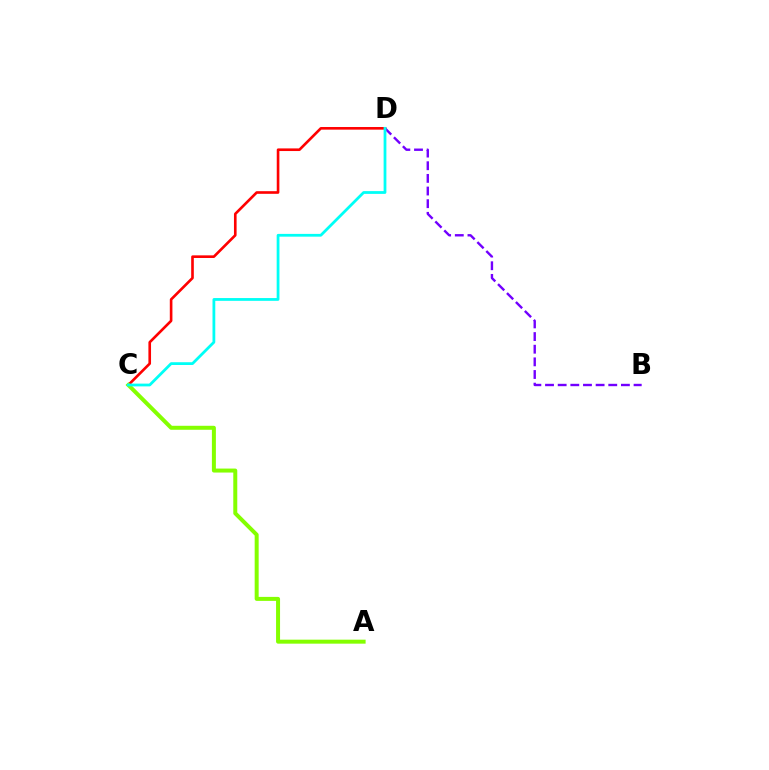{('C', 'D'): [{'color': '#ff0000', 'line_style': 'solid', 'thickness': 1.89}, {'color': '#00fff6', 'line_style': 'solid', 'thickness': 2.0}], ('A', 'C'): [{'color': '#84ff00', 'line_style': 'solid', 'thickness': 2.87}], ('B', 'D'): [{'color': '#7200ff', 'line_style': 'dashed', 'thickness': 1.72}]}